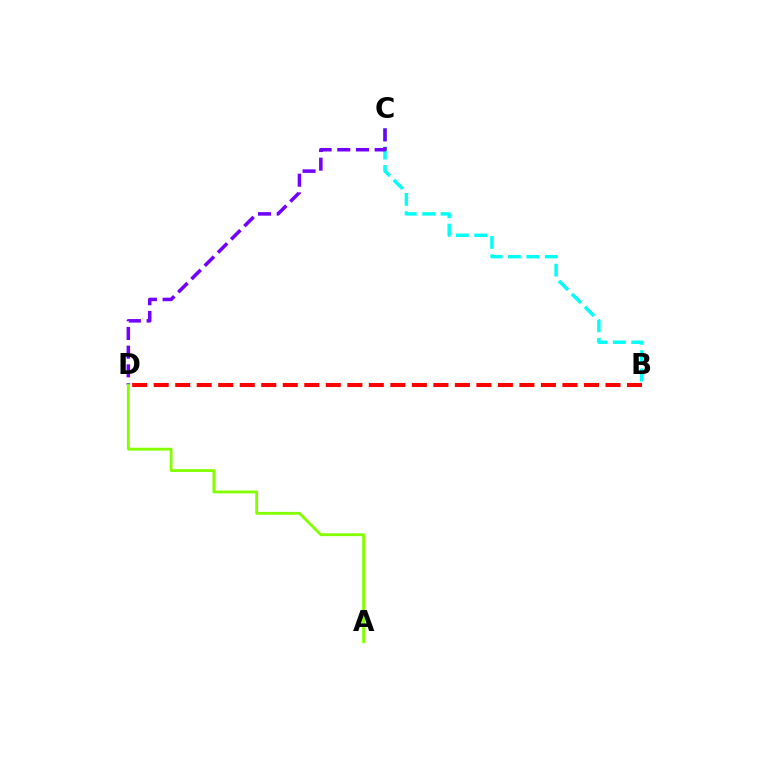{('B', 'C'): [{'color': '#00fff6', 'line_style': 'dashed', 'thickness': 2.5}], ('B', 'D'): [{'color': '#ff0000', 'line_style': 'dashed', 'thickness': 2.92}], ('C', 'D'): [{'color': '#7200ff', 'line_style': 'dashed', 'thickness': 2.54}], ('A', 'D'): [{'color': '#84ff00', 'line_style': 'solid', 'thickness': 2.04}]}